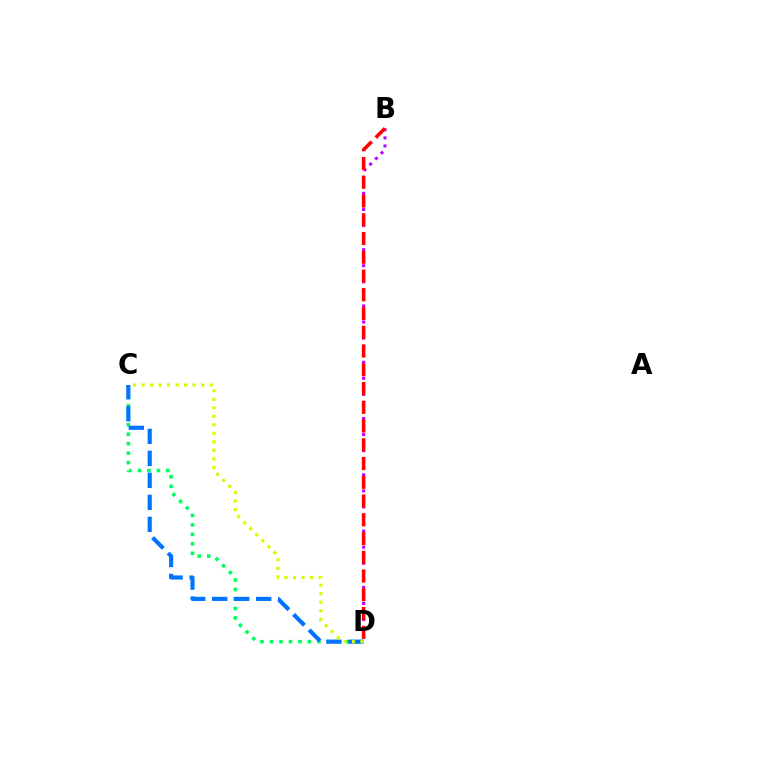{('C', 'D'): [{'color': '#00ff5c', 'line_style': 'dotted', 'thickness': 2.58}, {'color': '#0074ff', 'line_style': 'dashed', 'thickness': 2.99}, {'color': '#d1ff00', 'line_style': 'dotted', 'thickness': 2.31}], ('B', 'D'): [{'color': '#b900ff', 'line_style': 'dotted', 'thickness': 2.18}, {'color': '#ff0000', 'line_style': 'dashed', 'thickness': 2.55}]}